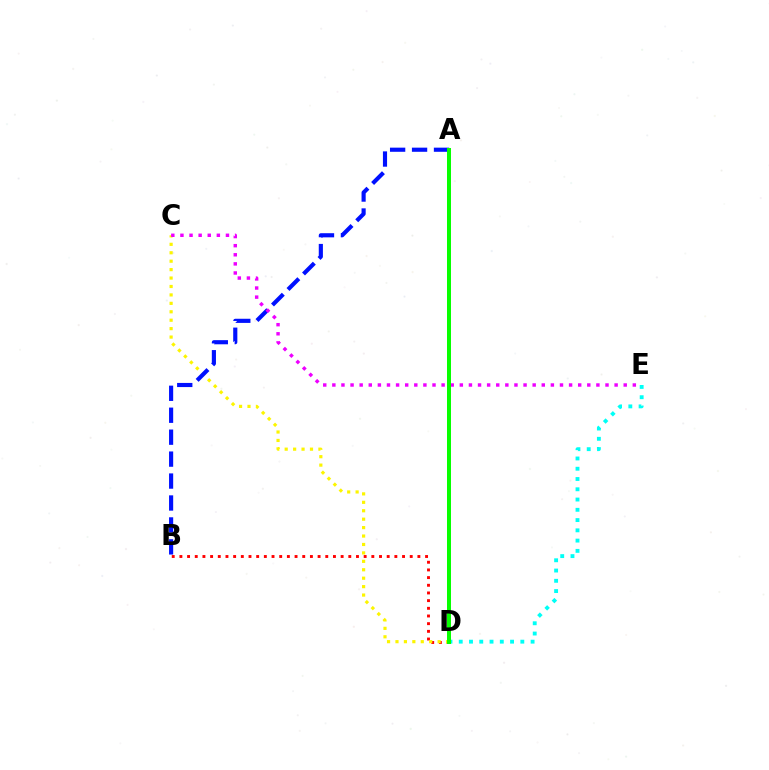{('B', 'D'): [{'color': '#ff0000', 'line_style': 'dotted', 'thickness': 2.09}], ('C', 'D'): [{'color': '#fcf500', 'line_style': 'dotted', 'thickness': 2.29}], ('A', 'B'): [{'color': '#0010ff', 'line_style': 'dashed', 'thickness': 2.98}], ('D', 'E'): [{'color': '#00fff6', 'line_style': 'dotted', 'thickness': 2.79}], ('C', 'E'): [{'color': '#ee00ff', 'line_style': 'dotted', 'thickness': 2.47}], ('A', 'D'): [{'color': '#08ff00', 'line_style': 'solid', 'thickness': 2.87}]}